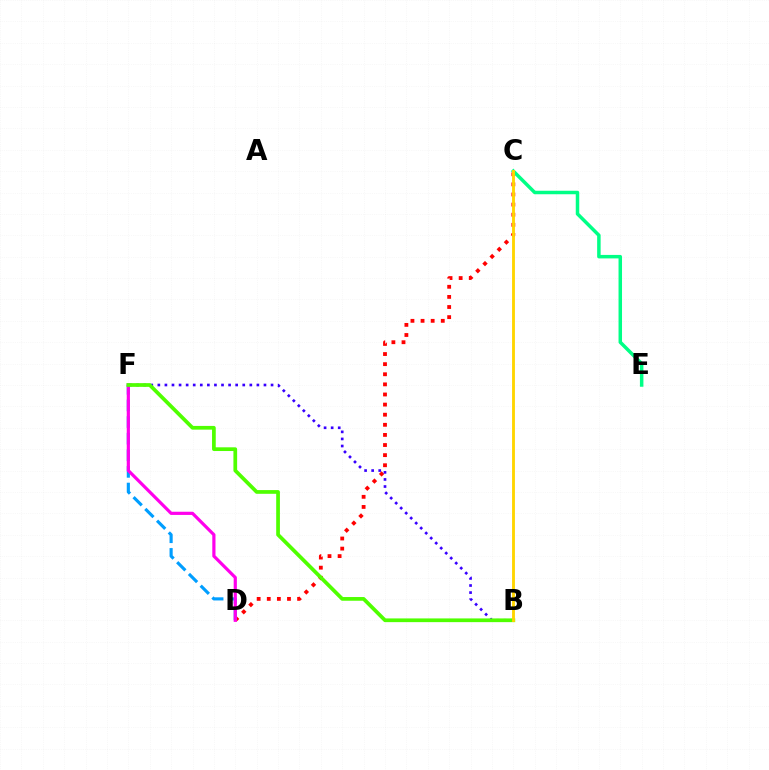{('C', 'D'): [{'color': '#ff0000', 'line_style': 'dotted', 'thickness': 2.75}], ('B', 'F'): [{'color': '#3700ff', 'line_style': 'dotted', 'thickness': 1.92}, {'color': '#4fff00', 'line_style': 'solid', 'thickness': 2.68}], ('D', 'F'): [{'color': '#009eff', 'line_style': 'dashed', 'thickness': 2.26}, {'color': '#ff00ed', 'line_style': 'solid', 'thickness': 2.3}], ('C', 'E'): [{'color': '#00ff86', 'line_style': 'solid', 'thickness': 2.51}], ('B', 'C'): [{'color': '#ffd500', 'line_style': 'solid', 'thickness': 2.07}]}